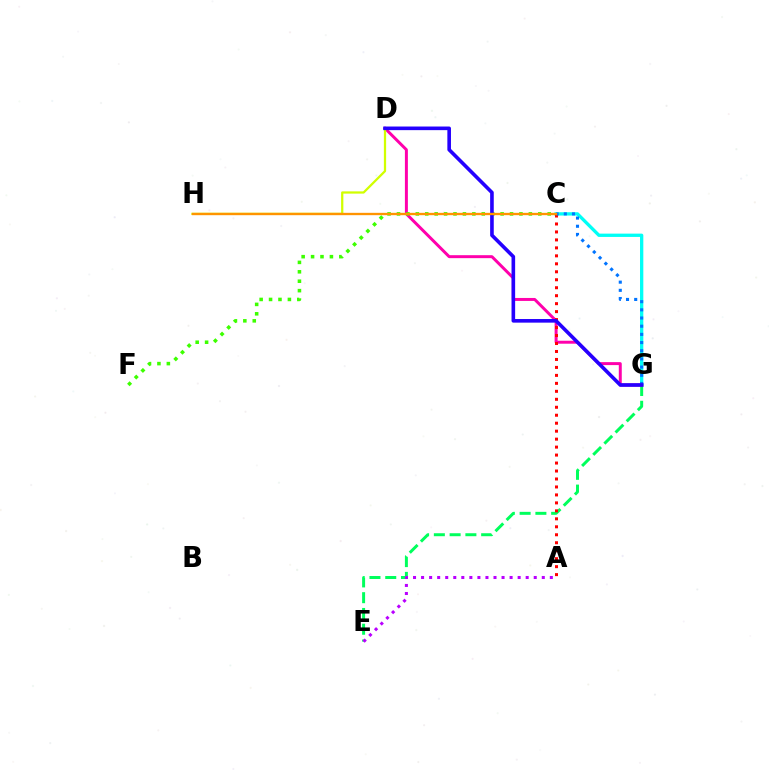{('C', 'G'): [{'color': '#00fff6', 'line_style': 'solid', 'thickness': 2.38}, {'color': '#0074ff', 'line_style': 'dotted', 'thickness': 2.22}], ('E', 'G'): [{'color': '#00ff5c', 'line_style': 'dashed', 'thickness': 2.14}], ('A', 'E'): [{'color': '#b900ff', 'line_style': 'dotted', 'thickness': 2.19}], ('D', 'G'): [{'color': '#ff00ac', 'line_style': 'solid', 'thickness': 2.14}, {'color': '#2500ff', 'line_style': 'solid', 'thickness': 2.6}], ('D', 'H'): [{'color': '#d1ff00', 'line_style': 'solid', 'thickness': 1.63}], ('A', 'C'): [{'color': '#ff0000', 'line_style': 'dotted', 'thickness': 2.17}], ('C', 'F'): [{'color': '#3dff00', 'line_style': 'dotted', 'thickness': 2.56}], ('C', 'H'): [{'color': '#ff9400', 'line_style': 'solid', 'thickness': 1.68}]}